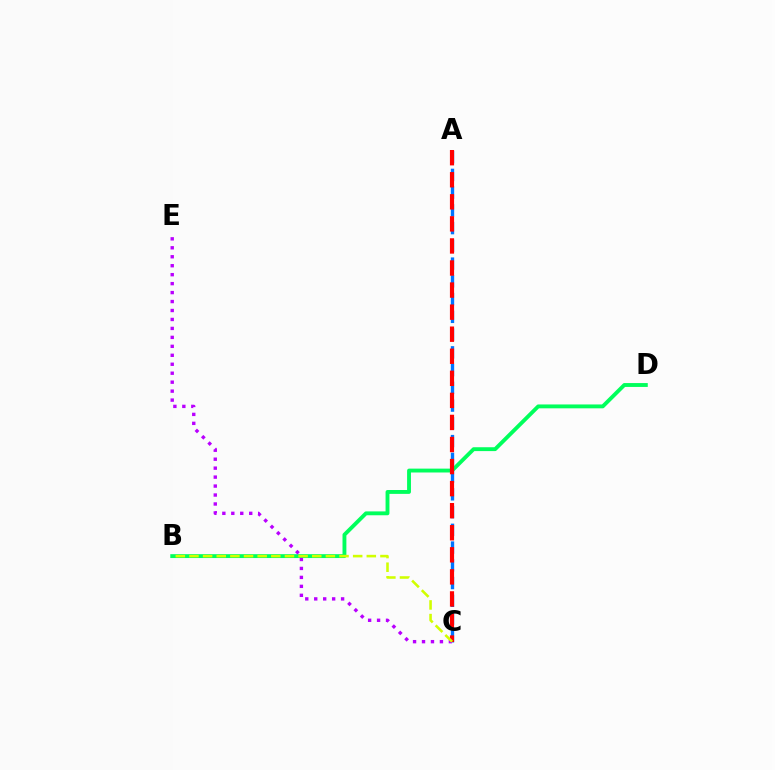{('B', 'D'): [{'color': '#00ff5c', 'line_style': 'solid', 'thickness': 2.78}], ('A', 'C'): [{'color': '#0074ff', 'line_style': 'dashed', 'thickness': 2.41}, {'color': '#ff0000', 'line_style': 'dashed', 'thickness': 3.0}], ('C', 'E'): [{'color': '#b900ff', 'line_style': 'dotted', 'thickness': 2.43}], ('B', 'C'): [{'color': '#d1ff00', 'line_style': 'dashed', 'thickness': 1.85}]}